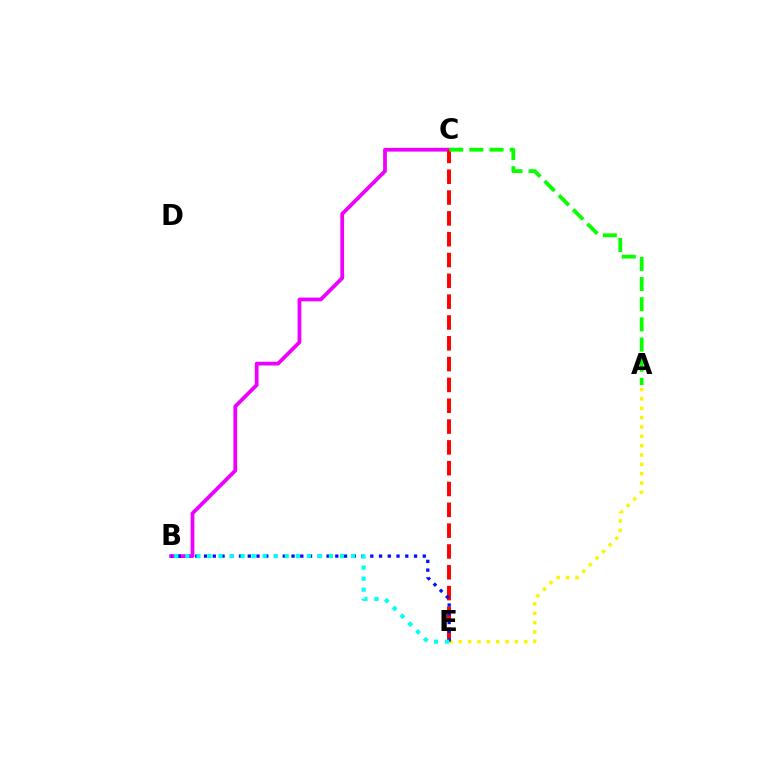{('B', 'C'): [{'color': '#ee00ff', 'line_style': 'solid', 'thickness': 2.71}], ('C', 'E'): [{'color': '#ff0000', 'line_style': 'dashed', 'thickness': 2.83}], ('A', 'E'): [{'color': '#fcf500', 'line_style': 'dotted', 'thickness': 2.54}], ('B', 'E'): [{'color': '#0010ff', 'line_style': 'dotted', 'thickness': 2.38}, {'color': '#00fff6', 'line_style': 'dotted', 'thickness': 3.0}], ('A', 'C'): [{'color': '#08ff00', 'line_style': 'dashed', 'thickness': 2.74}]}